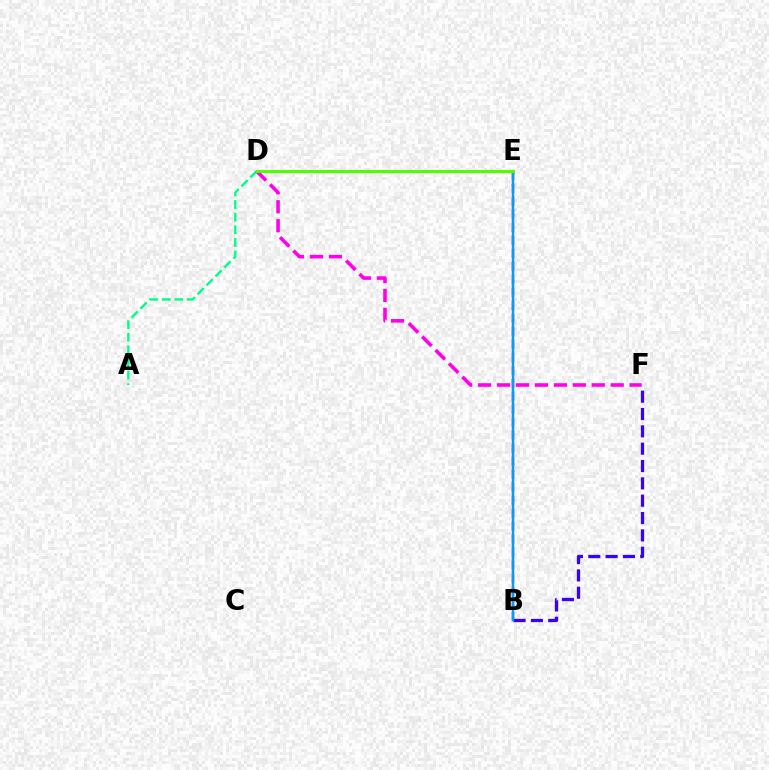{('B', 'E'): [{'color': '#ffd500', 'line_style': 'dotted', 'thickness': 1.62}, {'color': '#ff0000', 'line_style': 'dashed', 'thickness': 1.76}, {'color': '#009eff', 'line_style': 'solid', 'thickness': 1.77}], ('A', 'D'): [{'color': '#00ff86', 'line_style': 'dashed', 'thickness': 1.72}], ('B', 'F'): [{'color': '#3700ff', 'line_style': 'dashed', 'thickness': 2.36}], ('D', 'F'): [{'color': '#ff00ed', 'line_style': 'dashed', 'thickness': 2.57}], ('D', 'E'): [{'color': '#4fff00', 'line_style': 'solid', 'thickness': 2.15}]}